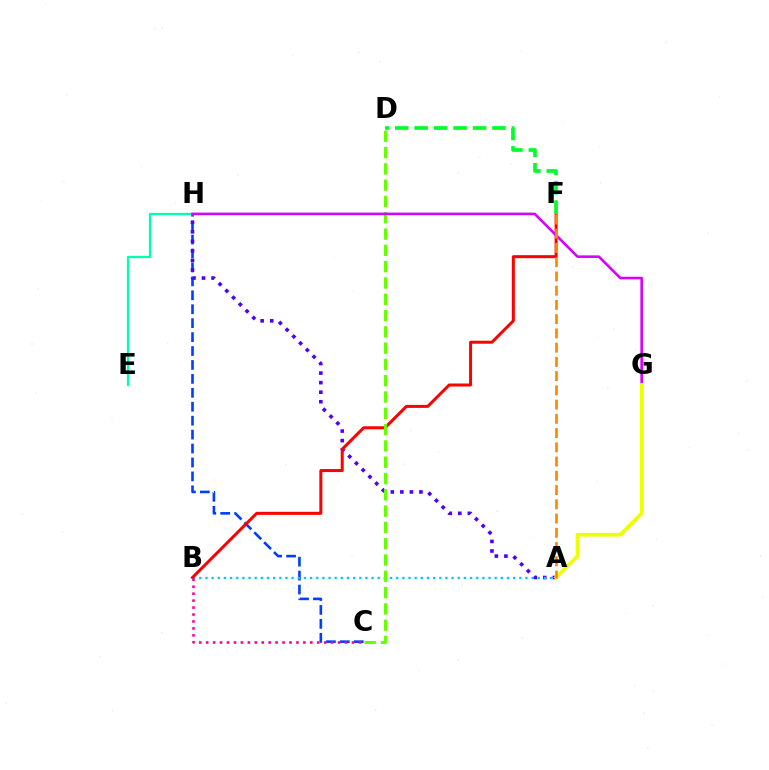{('C', 'H'): [{'color': '#003fff', 'line_style': 'dashed', 'thickness': 1.89}], ('A', 'H'): [{'color': '#4f00ff', 'line_style': 'dotted', 'thickness': 2.59}], ('E', 'H'): [{'color': '#00ffaf', 'line_style': 'solid', 'thickness': 1.62}], ('A', 'B'): [{'color': '#00c7ff', 'line_style': 'dotted', 'thickness': 1.67}], ('B', 'F'): [{'color': '#ff0000', 'line_style': 'solid', 'thickness': 2.16}], ('C', 'D'): [{'color': '#66ff00', 'line_style': 'dashed', 'thickness': 2.21}], ('G', 'H'): [{'color': '#d600ff', 'line_style': 'solid', 'thickness': 1.87}], ('B', 'C'): [{'color': '#ff00a0', 'line_style': 'dotted', 'thickness': 1.89}], ('D', 'F'): [{'color': '#00ff27', 'line_style': 'dashed', 'thickness': 2.64}], ('A', 'G'): [{'color': '#eeff00', 'line_style': 'solid', 'thickness': 2.67}], ('A', 'F'): [{'color': '#ff8800', 'line_style': 'dashed', 'thickness': 1.93}]}